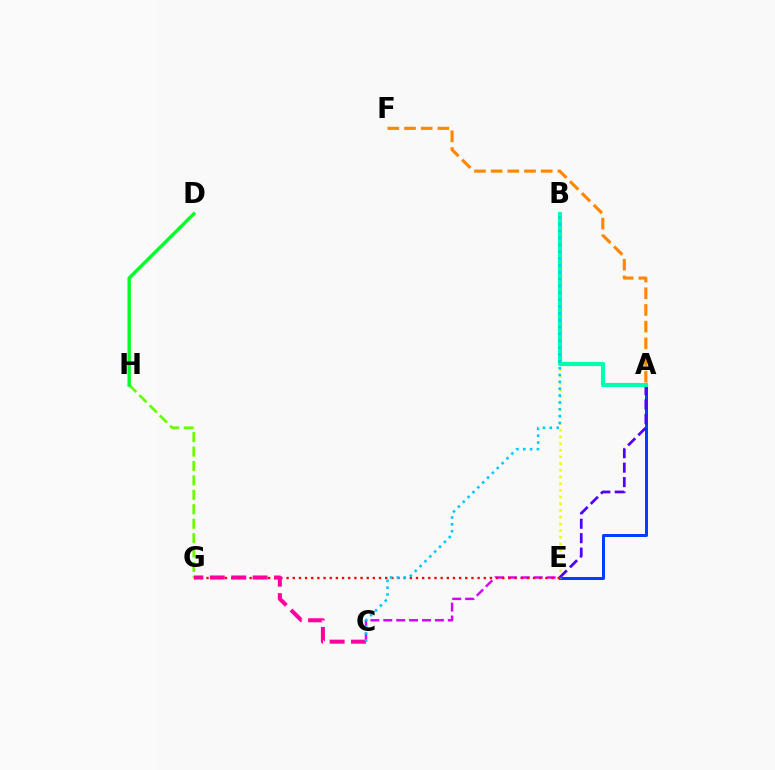{('A', 'E'): [{'color': '#003fff', 'line_style': 'solid', 'thickness': 2.15}, {'color': '#4f00ff', 'line_style': 'dashed', 'thickness': 1.96}], ('C', 'E'): [{'color': '#d600ff', 'line_style': 'dashed', 'thickness': 1.75}], ('B', 'E'): [{'color': '#eeff00', 'line_style': 'dotted', 'thickness': 1.82}], ('G', 'H'): [{'color': '#66ff00', 'line_style': 'dashed', 'thickness': 1.96}], ('D', 'H'): [{'color': '#00ff27', 'line_style': 'solid', 'thickness': 2.44}], ('E', 'G'): [{'color': '#ff0000', 'line_style': 'dotted', 'thickness': 1.67}], ('C', 'G'): [{'color': '#ff00a0', 'line_style': 'dashed', 'thickness': 2.91}], ('A', 'B'): [{'color': '#00ffaf', 'line_style': 'solid', 'thickness': 2.98}], ('B', 'C'): [{'color': '#00c7ff', 'line_style': 'dotted', 'thickness': 1.86}], ('A', 'F'): [{'color': '#ff8800', 'line_style': 'dashed', 'thickness': 2.27}]}